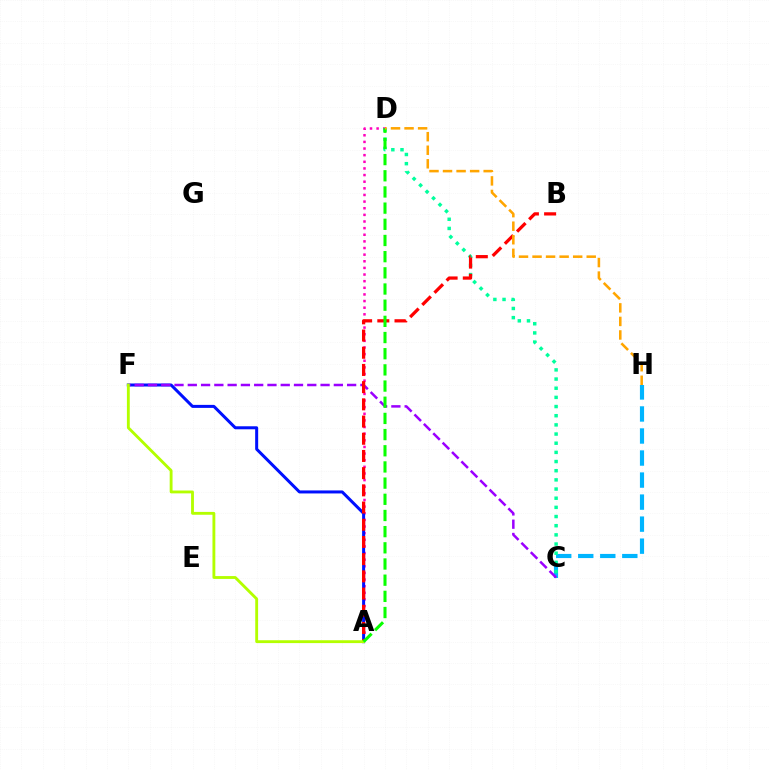{('A', 'D'): [{'color': '#ff00bd', 'line_style': 'dotted', 'thickness': 1.8}, {'color': '#08ff00', 'line_style': 'dashed', 'thickness': 2.2}], ('C', 'H'): [{'color': '#00b5ff', 'line_style': 'dashed', 'thickness': 2.99}], ('A', 'F'): [{'color': '#0010ff', 'line_style': 'solid', 'thickness': 2.17}, {'color': '#b3ff00', 'line_style': 'solid', 'thickness': 2.06}], ('C', 'D'): [{'color': '#00ff9d', 'line_style': 'dotted', 'thickness': 2.49}], ('C', 'F'): [{'color': '#9b00ff', 'line_style': 'dashed', 'thickness': 1.8}], ('A', 'B'): [{'color': '#ff0000', 'line_style': 'dashed', 'thickness': 2.34}], ('D', 'H'): [{'color': '#ffa500', 'line_style': 'dashed', 'thickness': 1.84}]}